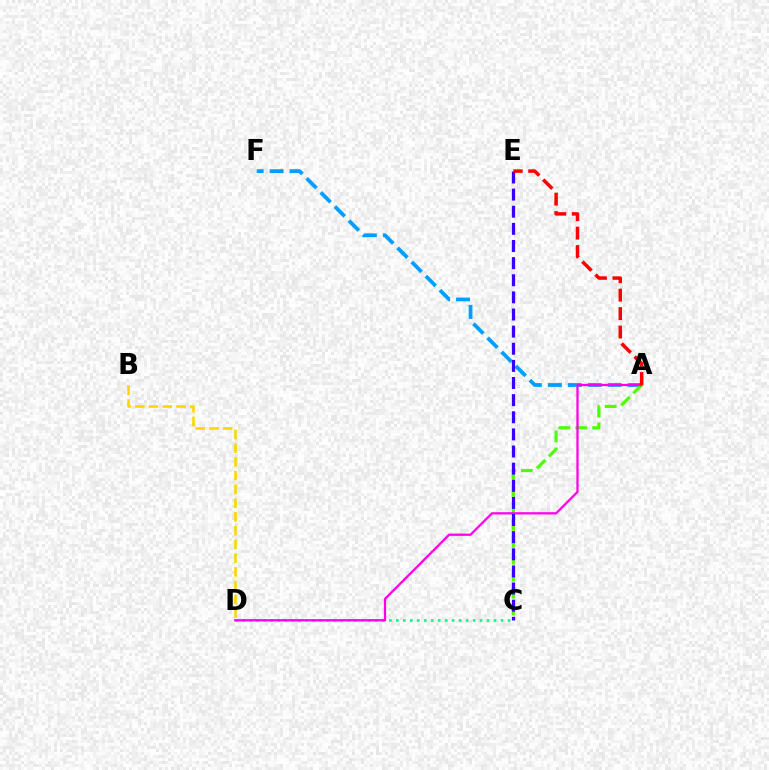{('A', 'F'): [{'color': '#009eff', 'line_style': 'dashed', 'thickness': 2.71}], ('C', 'D'): [{'color': '#00ff86', 'line_style': 'dotted', 'thickness': 1.9}], ('A', 'C'): [{'color': '#4fff00', 'line_style': 'dashed', 'thickness': 2.3}], ('A', 'D'): [{'color': '#ff00ed', 'line_style': 'solid', 'thickness': 1.63}], ('C', 'E'): [{'color': '#3700ff', 'line_style': 'dashed', 'thickness': 2.33}], ('A', 'E'): [{'color': '#ff0000', 'line_style': 'dashed', 'thickness': 2.51}], ('B', 'D'): [{'color': '#ffd500', 'line_style': 'dashed', 'thickness': 1.87}]}